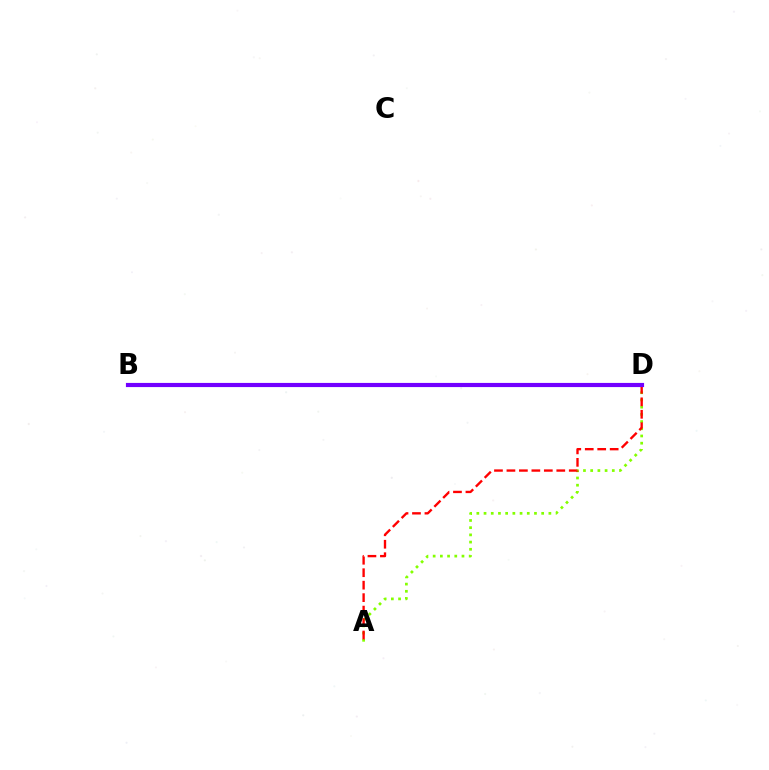{('A', 'D'): [{'color': '#84ff00', 'line_style': 'dotted', 'thickness': 1.96}, {'color': '#ff0000', 'line_style': 'dashed', 'thickness': 1.69}], ('B', 'D'): [{'color': '#00fff6', 'line_style': 'dashed', 'thickness': 1.77}, {'color': '#7200ff', 'line_style': 'solid', 'thickness': 2.99}]}